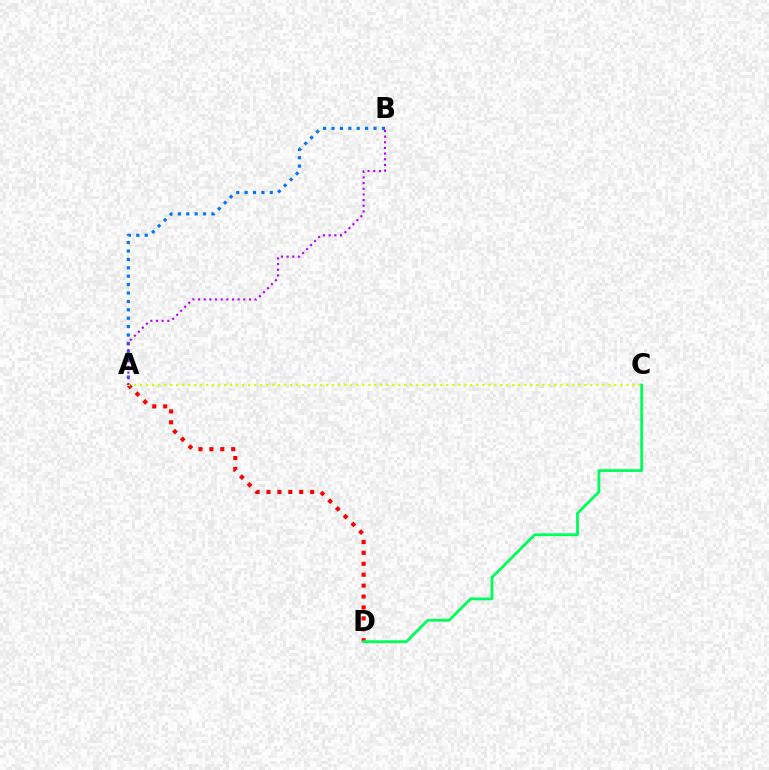{('A', 'D'): [{'color': '#ff0000', 'line_style': 'dotted', 'thickness': 2.97}], ('A', 'B'): [{'color': '#0074ff', 'line_style': 'dotted', 'thickness': 2.28}, {'color': '#b900ff', 'line_style': 'dotted', 'thickness': 1.54}], ('A', 'C'): [{'color': '#d1ff00', 'line_style': 'dotted', 'thickness': 1.63}], ('C', 'D'): [{'color': '#00ff5c', 'line_style': 'solid', 'thickness': 2.02}]}